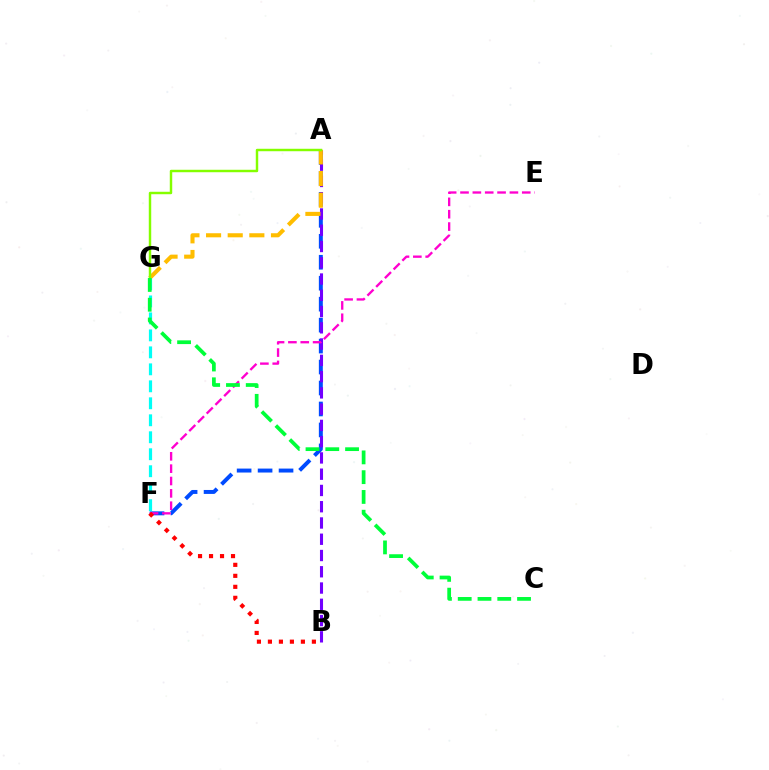{('A', 'F'): [{'color': '#004bff', 'line_style': 'dashed', 'thickness': 2.85}], ('A', 'B'): [{'color': '#7200ff', 'line_style': 'dashed', 'thickness': 2.21}], ('A', 'G'): [{'color': '#ffbd00', 'line_style': 'dashed', 'thickness': 2.94}, {'color': '#84ff00', 'line_style': 'solid', 'thickness': 1.76}], ('F', 'G'): [{'color': '#00fff6', 'line_style': 'dashed', 'thickness': 2.31}], ('E', 'F'): [{'color': '#ff00cf', 'line_style': 'dashed', 'thickness': 1.68}], ('B', 'F'): [{'color': '#ff0000', 'line_style': 'dotted', 'thickness': 2.99}], ('C', 'G'): [{'color': '#00ff39', 'line_style': 'dashed', 'thickness': 2.69}]}